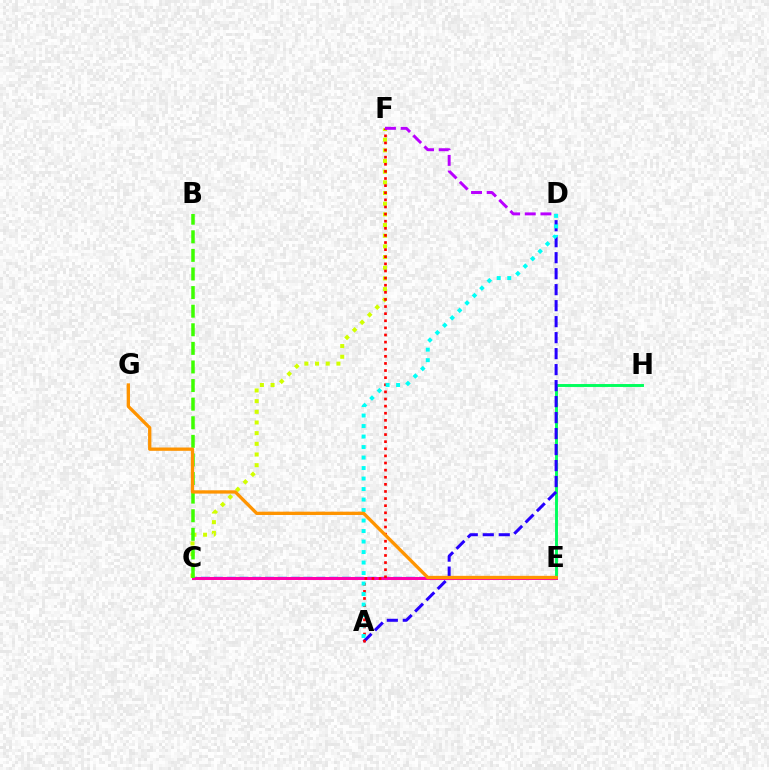{('E', 'H'): [{'color': '#00ff5c', 'line_style': 'solid', 'thickness': 2.1}], ('C', 'E'): [{'color': '#0074ff', 'line_style': 'dashed', 'thickness': 1.74}, {'color': '#ff00ac', 'line_style': 'solid', 'thickness': 2.14}], ('C', 'F'): [{'color': '#d1ff00', 'line_style': 'dotted', 'thickness': 2.9}], ('A', 'D'): [{'color': '#2500ff', 'line_style': 'dashed', 'thickness': 2.17}, {'color': '#00fff6', 'line_style': 'dotted', 'thickness': 2.85}], ('B', 'C'): [{'color': '#3dff00', 'line_style': 'dashed', 'thickness': 2.53}], ('A', 'F'): [{'color': '#ff0000', 'line_style': 'dotted', 'thickness': 1.93}], ('D', 'F'): [{'color': '#b900ff', 'line_style': 'dashed', 'thickness': 2.13}], ('E', 'G'): [{'color': '#ff9400', 'line_style': 'solid', 'thickness': 2.38}]}